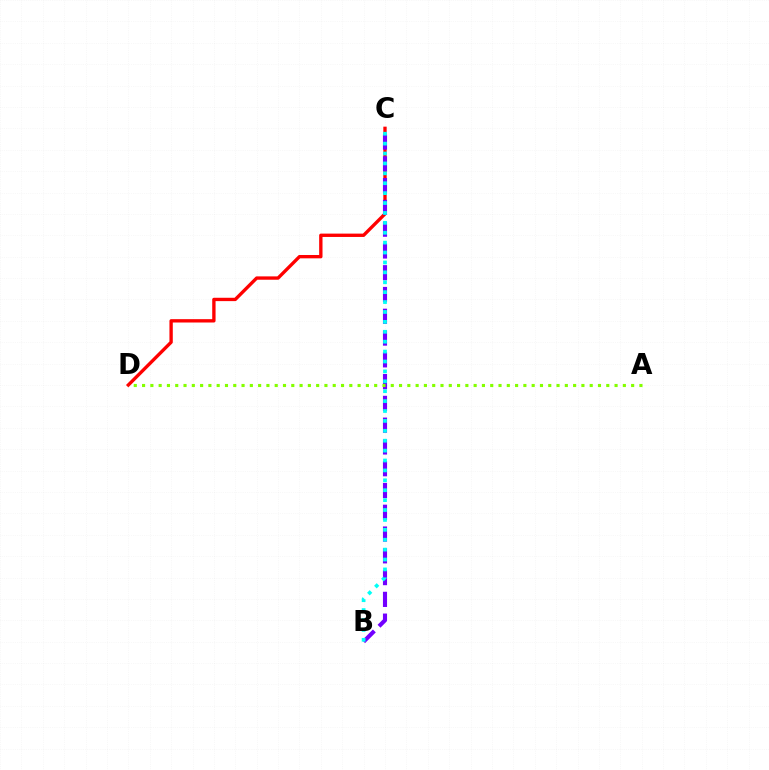{('C', 'D'): [{'color': '#ff0000', 'line_style': 'solid', 'thickness': 2.41}], ('B', 'C'): [{'color': '#7200ff', 'line_style': 'dashed', 'thickness': 2.96}, {'color': '#00fff6', 'line_style': 'dotted', 'thickness': 2.69}], ('A', 'D'): [{'color': '#84ff00', 'line_style': 'dotted', 'thickness': 2.25}]}